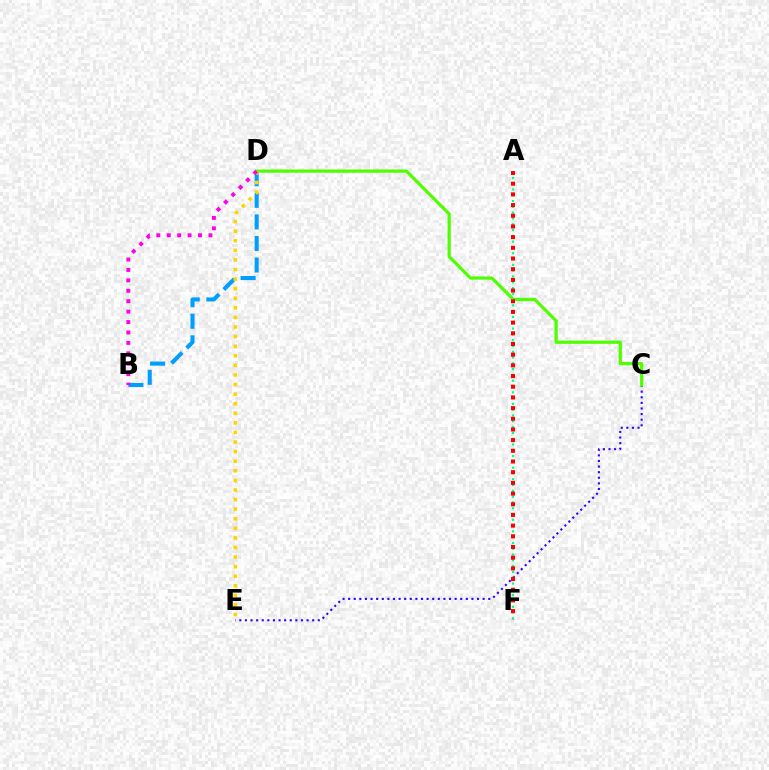{('B', 'D'): [{'color': '#009eff', 'line_style': 'dashed', 'thickness': 2.93}, {'color': '#ff00ed', 'line_style': 'dotted', 'thickness': 2.83}], ('C', 'E'): [{'color': '#3700ff', 'line_style': 'dotted', 'thickness': 1.52}], ('C', 'D'): [{'color': '#4fff00', 'line_style': 'solid', 'thickness': 2.3}], ('A', 'F'): [{'color': '#00ff86', 'line_style': 'dotted', 'thickness': 1.57}, {'color': '#ff0000', 'line_style': 'dotted', 'thickness': 2.9}], ('D', 'E'): [{'color': '#ffd500', 'line_style': 'dotted', 'thickness': 2.6}]}